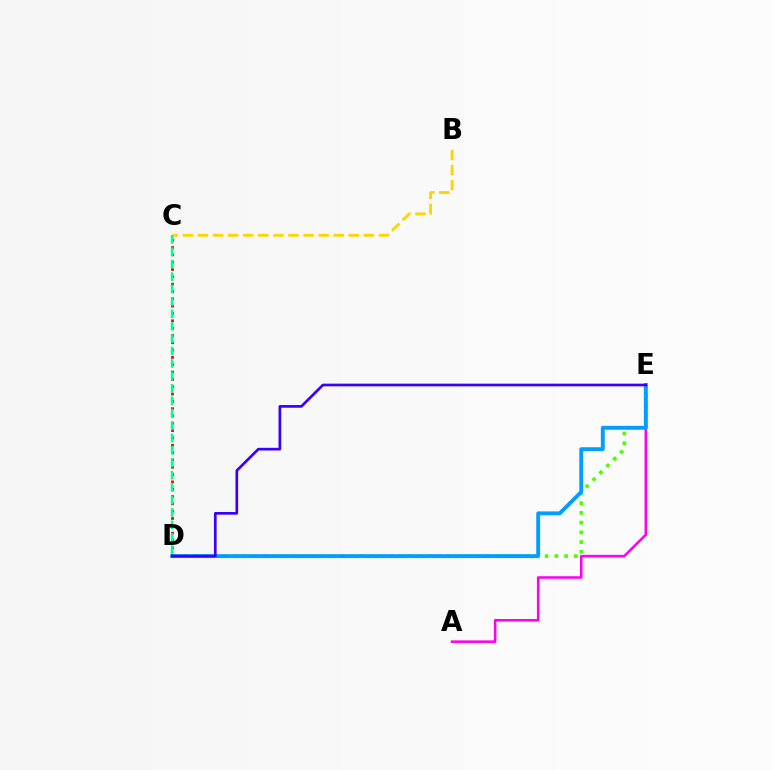{('C', 'D'): [{'color': '#ff0000', 'line_style': 'dotted', 'thickness': 1.99}, {'color': '#00ff86', 'line_style': 'dashed', 'thickness': 1.69}], ('A', 'E'): [{'color': '#ff00ed', 'line_style': 'solid', 'thickness': 1.84}], ('D', 'E'): [{'color': '#4fff00', 'line_style': 'dotted', 'thickness': 2.64}, {'color': '#009eff', 'line_style': 'solid', 'thickness': 2.8}, {'color': '#3700ff', 'line_style': 'solid', 'thickness': 1.93}], ('B', 'C'): [{'color': '#ffd500', 'line_style': 'dashed', 'thickness': 2.05}]}